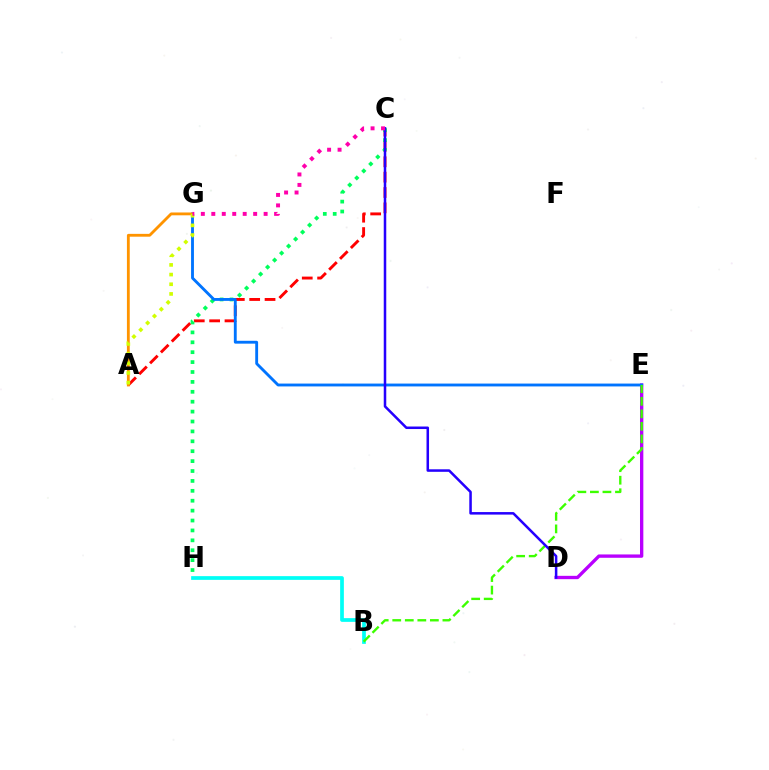{('A', 'C'): [{'color': '#ff0000', 'line_style': 'dashed', 'thickness': 2.09}], ('C', 'H'): [{'color': '#00ff5c', 'line_style': 'dotted', 'thickness': 2.69}], ('D', 'E'): [{'color': '#b900ff', 'line_style': 'solid', 'thickness': 2.4}], ('E', 'G'): [{'color': '#0074ff', 'line_style': 'solid', 'thickness': 2.06}], ('B', 'H'): [{'color': '#00fff6', 'line_style': 'solid', 'thickness': 2.68}], ('B', 'E'): [{'color': '#3dff00', 'line_style': 'dashed', 'thickness': 1.7}], ('A', 'G'): [{'color': '#ff9400', 'line_style': 'solid', 'thickness': 2.04}, {'color': '#d1ff00', 'line_style': 'dotted', 'thickness': 2.63}], ('C', 'D'): [{'color': '#2500ff', 'line_style': 'solid', 'thickness': 1.82}], ('C', 'G'): [{'color': '#ff00ac', 'line_style': 'dotted', 'thickness': 2.84}]}